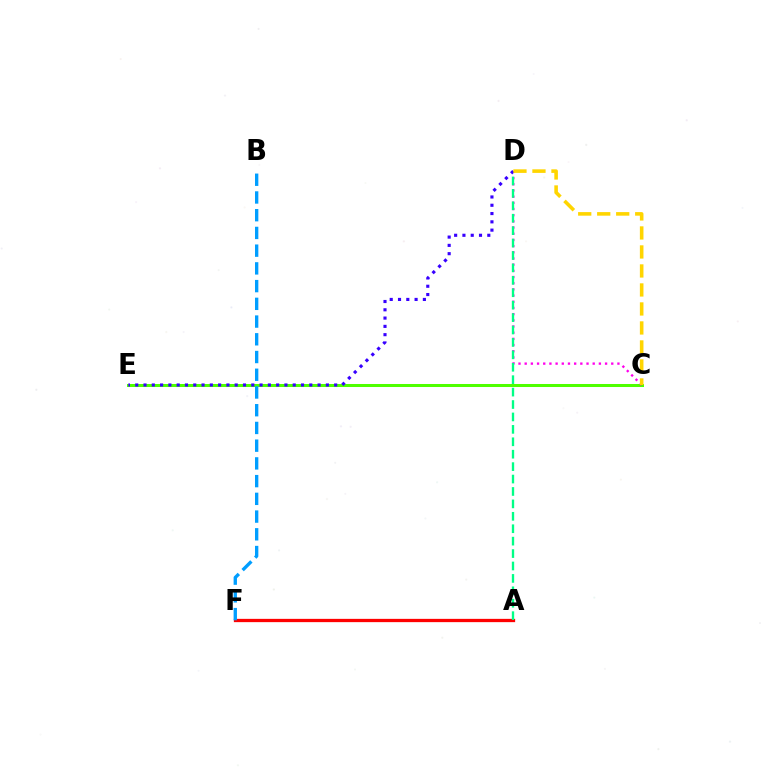{('A', 'F'): [{'color': '#ff0000', 'line_style': 'solid', 'thickness': 2.36}], ('C', 'E'): [{'color': '#4fff00', 'line_style': 'solid', 'thickness': 2.17}], ('B', 'F'): [{'color': '#009eff', 'line_style': 'dashed', 'thickness': 2.41}], ('C', 'D'): [{'color': '#ff00ed', 'line_style': 'dotted', 'thickness': 1.68}, {'color': '#ffd500', 'line_style': 'dashed', 'thickness': 2.58}], ('A', 'D'): [{'color': '#00ff86', 'line_style': 'dashed', 'thickness': 1.69}], ('D', 'E'): [{'color': '#3700ff', 'line_style': 'dotted', 'thickness': 2.25}]}